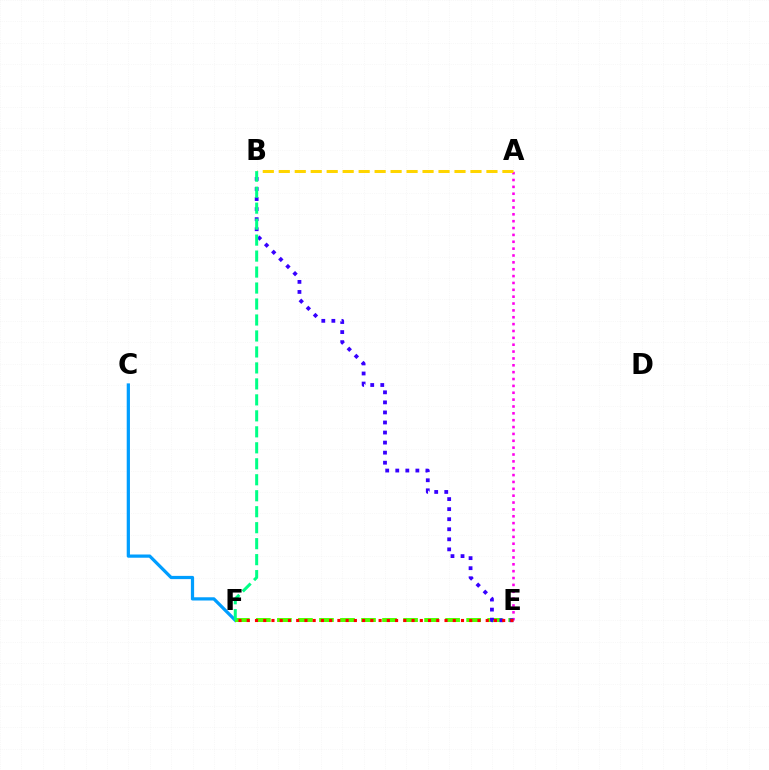{('C', 'F'): [{'color': '#009eff', 'line_style': 'solid', 'thickness': 2.32}], ('E', 'F'): [{'color': '#4fff00', 'line_style': 'dashed', 'thickness': 2.86}, {'color': '#ff0000', 'line_style': 'dotted', 'thickness': 2.24}], ('A', 'E'): [{'color': '#ff00ed', 'line_style': 'dotted', 'thickness': 1.86}], ('B', 'E'): [{'color': '#3700ff', 'line_style': 'dotted', 'thickness': 2.73}], ('A', 'B'): [{'color': '#ffd500', 'line_style': 'dashed', 'thickness': 2.17}], ('B', 'F'): [{'color': '#00ff86', 'line_style': 'dashed', 'thickness': 2.17}]}